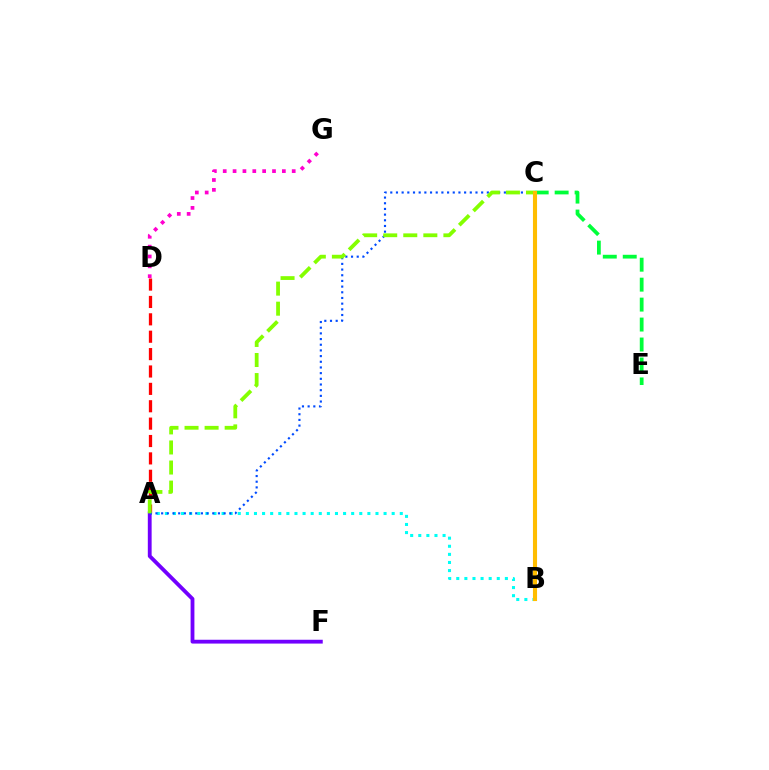{('A', 'D'): [{'color': '#ff0000', 'line_style': 'dashed', 'thickness': 2.36}], ('A', 'B'): [{'color': '#00fff6', 'line_style': 'dotted', 'thickness': 2.2}], ('A', 'F'): [{'color': '#7200ff', 'line_style': 'solid', 'thickness': 2.75}], ('D', 'G'): [{'color': '#ff00cf', 'line_style': 'dotted', 'thickness': 2.68}], ('A', 'C'): [{'color': '#004bff', 'line_style': 'dotted', 'thickness': 1.54}, {'color': '#84ff00', 'line_style': 'dashed', 'thickness': 2.73}], ('C', 'E'): [{'color': '#00ff39', 'line_style': 'dashed', 'thickness': 2.71}], ('B', 'C'): [{'color': '#ffbd00', 'line_style': 'solid', 'thickness': 2.95}]}